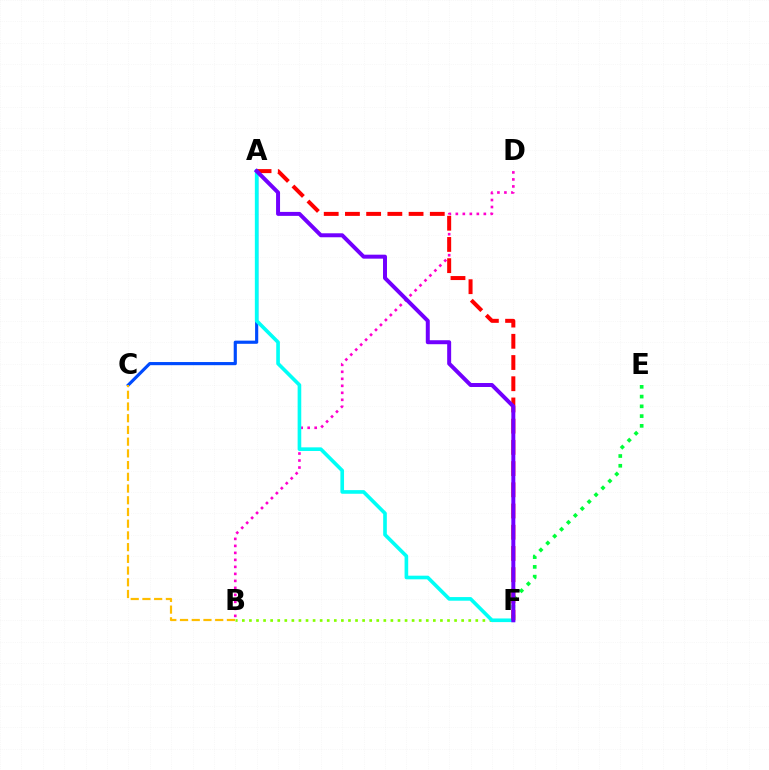{('B', 'F'): [{'color': '#84ff00', 'line_style': 'dotted', 'thickness': 1.92}], ('A', 'C'): [{'color': '#004bff', 'line_style': 'solid', 'thickness': 2.27}], ('B', 'D'): [{'color': '#ff00cf', 'line_style': 'dotted', 'thickness': 1.9}], ('E', 'F'): [{'color': '#00ff39', 'line_style': 'dotted', 'thickness': 2.65}], ('A', 'F'): [{'color': '#00fff6', 'line_style': 'solid', 'thickness': 2.62}, {'color': '#ff0000', 'line_style': 'dashed', 'thickness': 2.88}, {'color': '#7200ff', 'line_style': 'solid', 'thickness': 2.86}], ('B', 'C'): [{'color': '#ffbd00', 'line_style': 'dashed', 'thickness': 1.59}]}